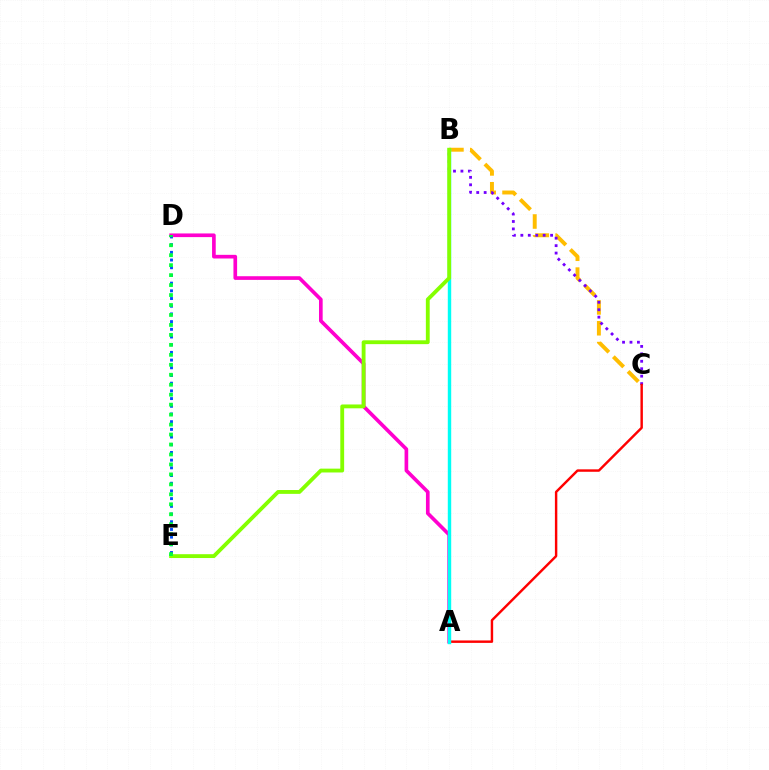{('A', 'D'): [{'color': '#ff00cf', 'line_style': 'solid', 'thickness': 2.64}], ('B', 'C'): [{'color': '#ffbd00', 'line_style': 'dashed', 'thickness': 2.83}, {'color': '#7200ff', 'line_style': 'dotted', 'thickness': 2.02}], ('A', 'C'): [{'color': '#ff0000', 'line_style': 'solid', 'thickness': 1.75}], ('D', 'E'): [{'color': '#004bff', 'line_style': 'dotted', 'thickness': 2.09}, {'color': '#00ff39', 'line_style': 'dotted', 'thickness': 2.71}], ('A', 'B'): [{'color': '#00fff6', 'line_style': 'solid', 'thickness': 2.46}], ('B', 'E'): [{'color': '#84ff00', 'line_style': 'solid', 'thickness': 2.76}]}